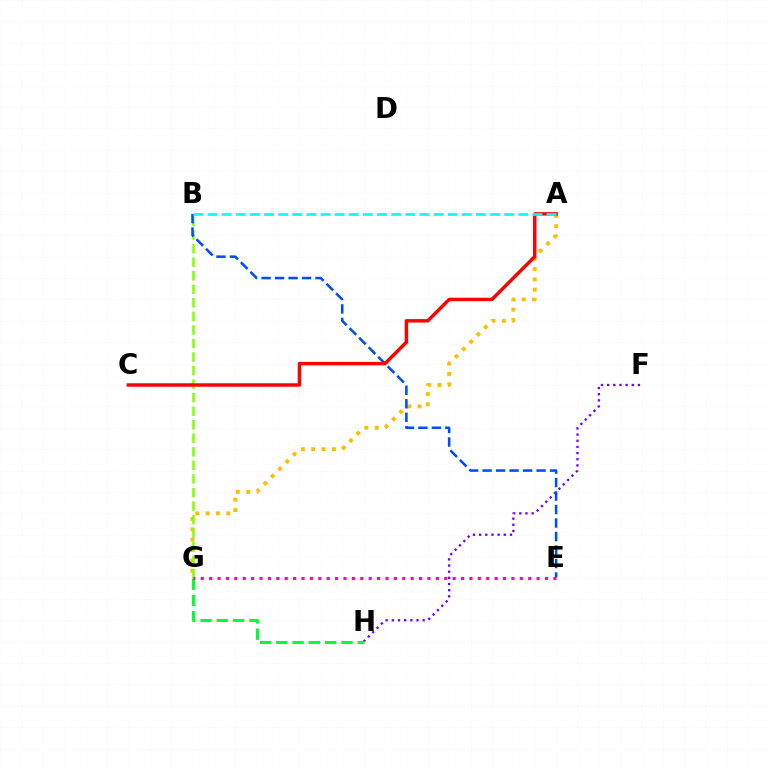{('F', 'H'): [{'color': '#7200ff', 'line_style': 'dotted', 'thickness': 1.67}], ('A', 'G'): [{'color': '#ffbd00', 'line_style': 'dotted', 'thickness': 2.81}], ('B', 'G'): [{'color': '#84ff00', 'line_style': 'dashed', 'thickness': 1.84}], ('B', 'E'): [{'color': '#004bff', 'line_style': 'dashed', 'thickness': 1.83}], ('G', 'H'): [{'color': '#00ff39', 'line_style': 'dashed', 'thickness': 2.21}], ('A', 'C'): [{'color': '#ff0000', 'line_style': 'solid', 'thickness': 2.47}], ('A', 'B'): [{'color': '#00fff6', 'line_style': 'dashed', 'thickness': 1.92}], ('E', 'G'): [{'color': '#ff00cf', 'line_style': 'dotted', 'thickness': 2.28}]}